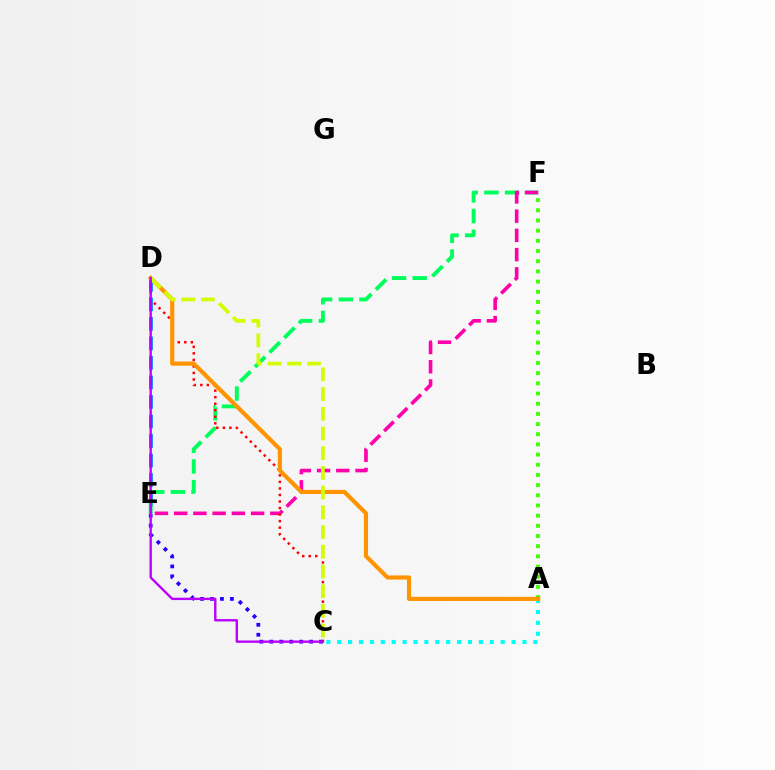{('A', 'F'): [{'color': '#3dff00', 'line_style': 'dotted', 'thickness': 2.77}], ('D', 'E'): [{'color': '#0074ff', 'line_style': 'dashed', 'thickness': 2.65}], ('A', 'C'): [{'color': '#00fff6', 'line_style': 'dotted', 'thickness': 2.96}], ('C', 'E'): [{'color': '#2500ff', 'line_style': 'dotted', 'thickness': 2.7}], ('E', 'F'): [{'color': '#00ff5c', 'line_style': 'dashed', 'thickness': 2.81}, {'color': '#ff00ac', 'line_style': 'dashed', 'thickness': 2.61}], ('C', 'D'): [{'color': '#ff0000', 'line_style': 'dotted', 'thickness': 1.78}, {'color': '#d1ff00', 'line_style': 'dashed', 'thickness': 2.68}, {'color': '#b900ff', 'line_style': 'solid', 'thickness': 1.7}], ('A', 'D'): [{'color': '#ff9400', 'line_style': 'solid', 'thickness': 2.99}]}